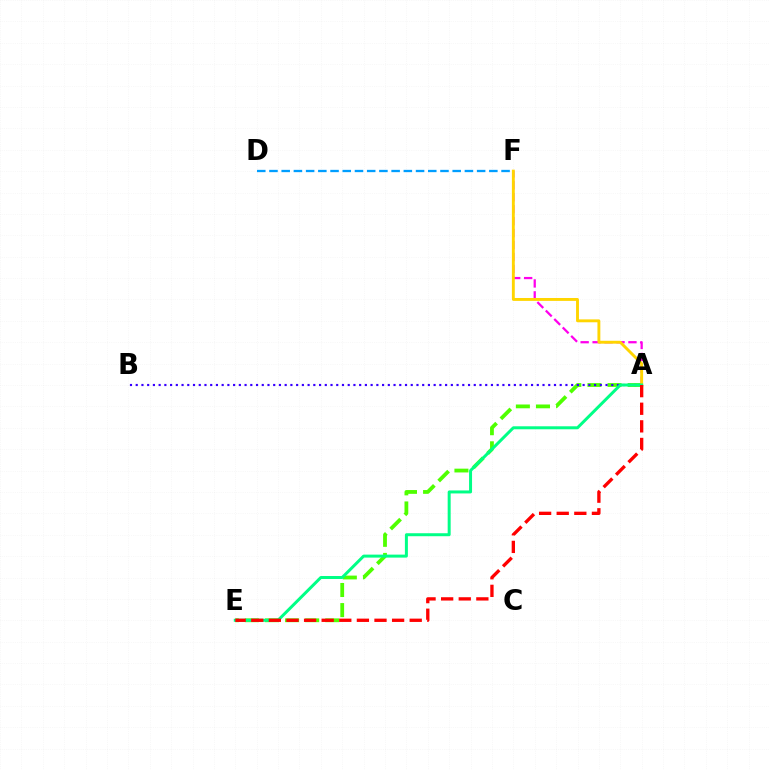{('D', 'F'): [{'color': '#009eff', 'line_style': 'dashed', 'thickness': 1.66}], ('A', 'F'): [{'color': '#ff00ed', 'line_style': 'dashed', 'thickness': 1.62}, {'color': '#ffd500', 'line_style': 'solid', 'thickness': 2.09}], ('A', 'E'): [{'color': '#4fff00', 'line_style': 'dashed', 'thickness': 2.73}, {'color': '#00ff86', 'line_style': 'solid', 'thickness': 2.15}, {'color': '#ff0000', 'line_style': 'dashed', 'thickness': 2.39}], ('A', 'B'): [{'color': '#3700ff', 'line_style': 'dotted', 'thickness': 1.56}]}